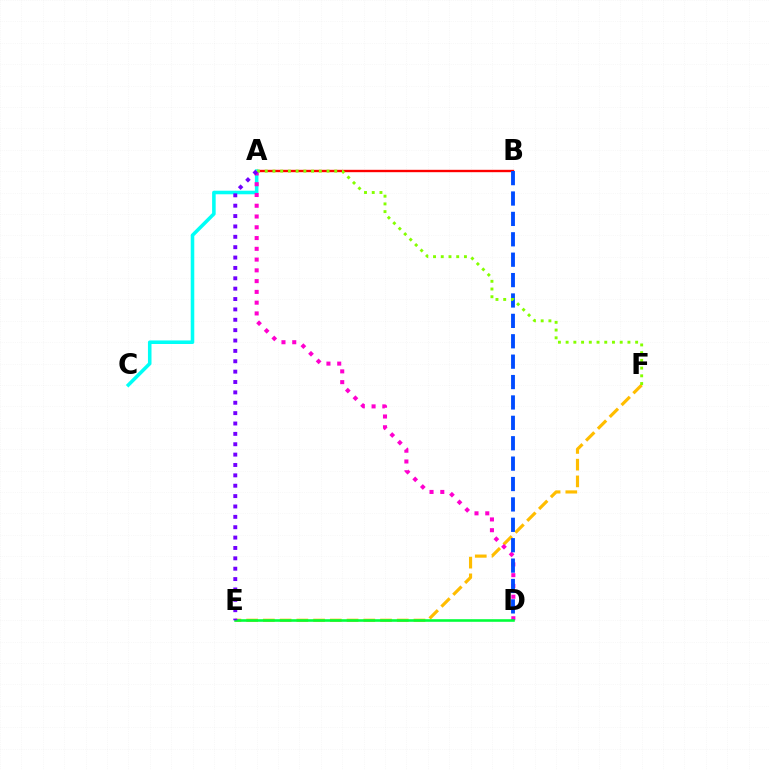{('A', 'B'): [{'color': '#ff0000', 'line_style': 'solid', 'thickness': 1.71}], ('E', 'F'): [{'color': '#ffbd00', 'line_style': 'dashed', 'thickness': 2.27}], ('A', 'C'): [{'color': '#00fff6', 'line_style': 'solid', 'thickness': 2.56}], ('A', 'D'): [{'color': '#ff00cf', 'line_style': 'dotted', 'thickness': 2.93}], ('B', 'D'): [{'color': '#004bff', 'line_style': 'dashed', 'thickness': 2.77}], ('A', 'F'): [{'color': '#84ff00', 'line_style': 'dotted', 'thickness': 2.1}], ('D', 'E'): [{'color': '#00ff39', 'line_style': 'solid', 'thickness': 1.86}], ('A', 'E'): [{'color': '#7200ff', 'line_style': 'dotted', 'thickness': 2.82}]}